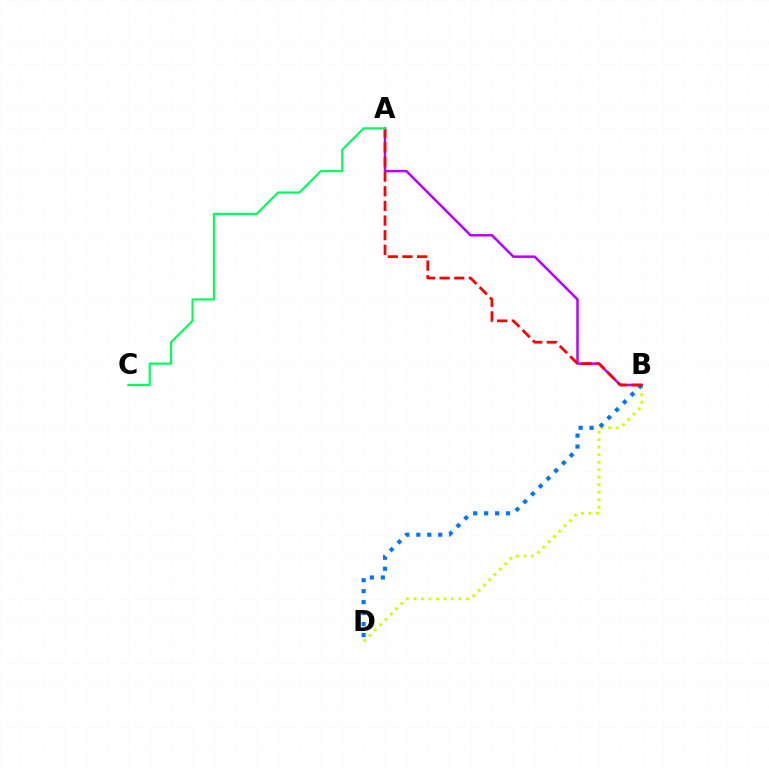{('B', 'D'): [{'color': '#d1ff00', 'line_style': 'dotted', 'thickness': 2.04}, {'color': '#0074ff', 'line_style': 'dotted', 'thickness': 2.98}], ('A', 'B'): [{'color': '#b900ff', 'line_style': 'solid', 'thickness': 1.79}, {'color': '#ff0000', 'line_style': 'dashed', 'thickness': 1.99}], ('A', 'C'): [{'color': '#00ff5c', 'line_style': 'solid', 'thickness': 1.56}]}